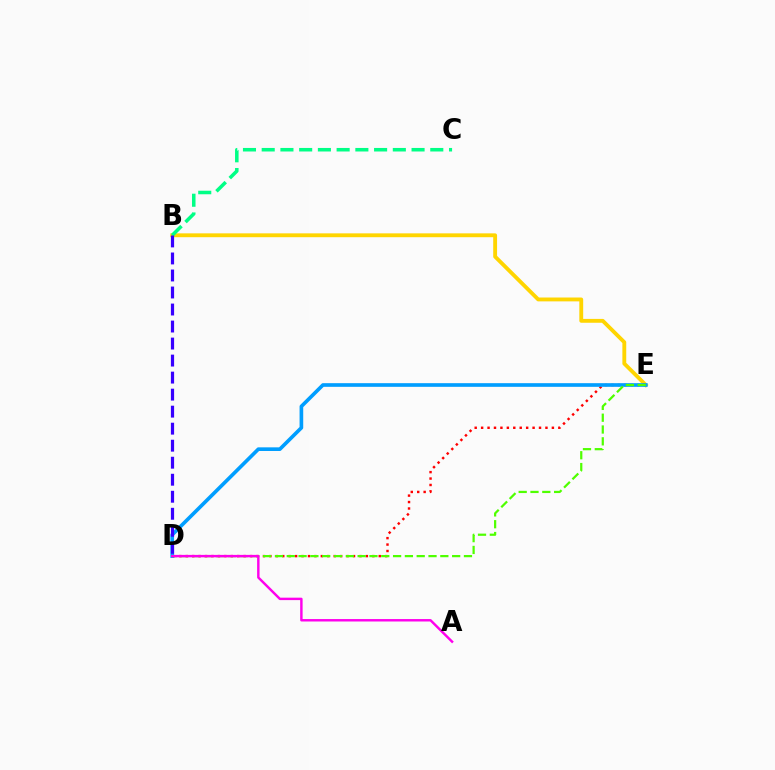{('B', 'E'): [{'color': '#ffd500', 'line_style': 'solid', 'thickness': 2.78}], ('D', 'E'): [{'color': '#ff0000', 'line_style': 'dotted', 'thickness': 1.75}, {'color': '#009eff', 'line_style': 'solid', 'thickness': 2.63}, {'color': '#4fff00', 'line_style': 'dashed', 'thickness': 1.6}], ('B', 'C'): [{'color': '#00ff86', 'line_style': 'dashed', 'thickness': 2.54}], ('B', 'D'): [{'color': '#3700ff', 'line_style': 'dashed', 'thickness': 2.31}], ('A', 'D'): [{'color': '#ff00ed', 'line_style': 'solid', 'thickness': 1.75}]}